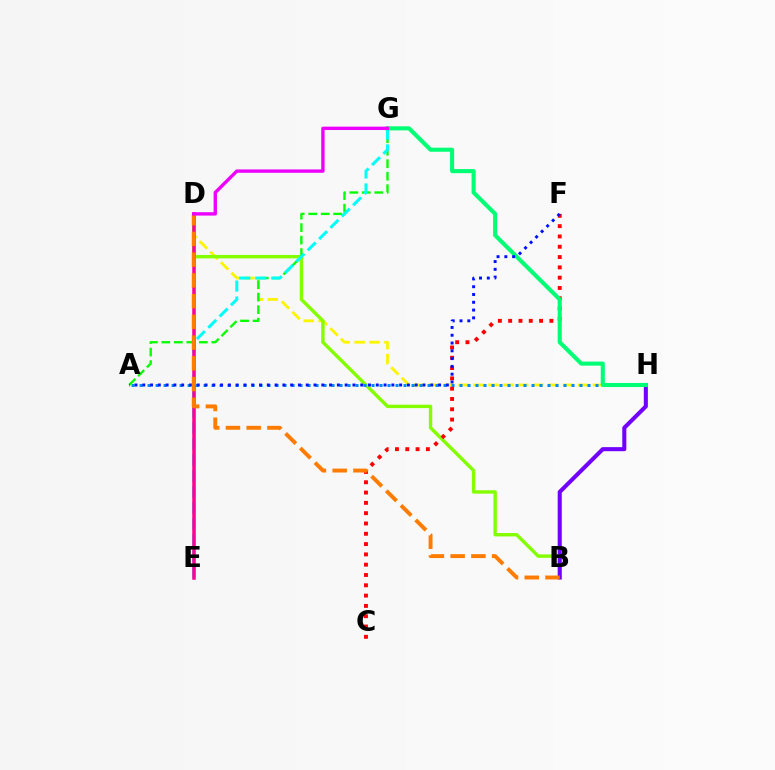{('D', 'H'): [{'color': '#fcf500', 'line_style': 'dashed', 'thickness': 2.03}], ('B', 'D'): [{'color': '#84ff00', 'line_style': 'solid', 'thickness': 2.45}, {'color': '#ff7c00', 'line_style': 'dashed', 'thickness': 2.82}], ('A', 'H'): [{'color': '#008cff', 'line_style': 'dotted', 'thickness': 2.17}], ('B', 'H'): [{'color': '#7200ff', 'line_style': 'solid', 'thickness': 2.93}], ('A', 'G'): [{'color': '#08ff00', 'line_style': 'dashed', 'thickness': 1.7}], ('C', 'F'): [{'color': '#ff0000', 'line_style': 'dotted', 'thickness': 2.8}], ('E', 'G'): [{'color': '#00fff6', 'line_style': 'dashed', 'thickness': 2.17}], ('G', 'H'): [{'color': '#00ff74', 'line_style': 'solid', 'thickness': 2.94}], ('D', 'E'): [{'color': '#ff0094', 'line_style': 'solid', 'thickness': 2.53}], ('A', 'F'): [{'color': '#0010ff', 'line_style': 'dotted', 'thickness': 2.11}], ('D', 'G'): [{'color': '#ee00ff', 'line_style': 'solid', 'thickness': 2.42}]}